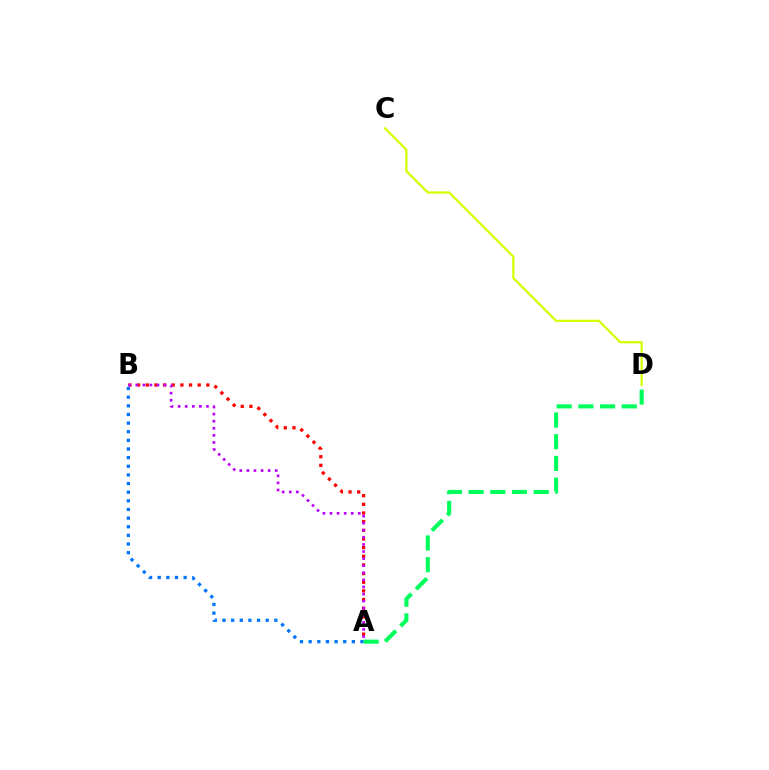{('C', 'D'): [{'color': '#d1ff00', 'line_style': 'solid', 'thickness': 1.61}], ('A', 'B'): [{'color': '#ff0000', 'line_style': 'dotted', 'thickness': 2.35}, {'color': '#0074ff', 'line_style': 'dotted', 'thickness': 2.35}, {'color': '#b900ff', 'line_style': 'dotted', 'thickness': 1.92}], ('A', 'D'): [{'color': '#00ff5c', 'line_style': 'dashed', 'thickness': 2.95}]}